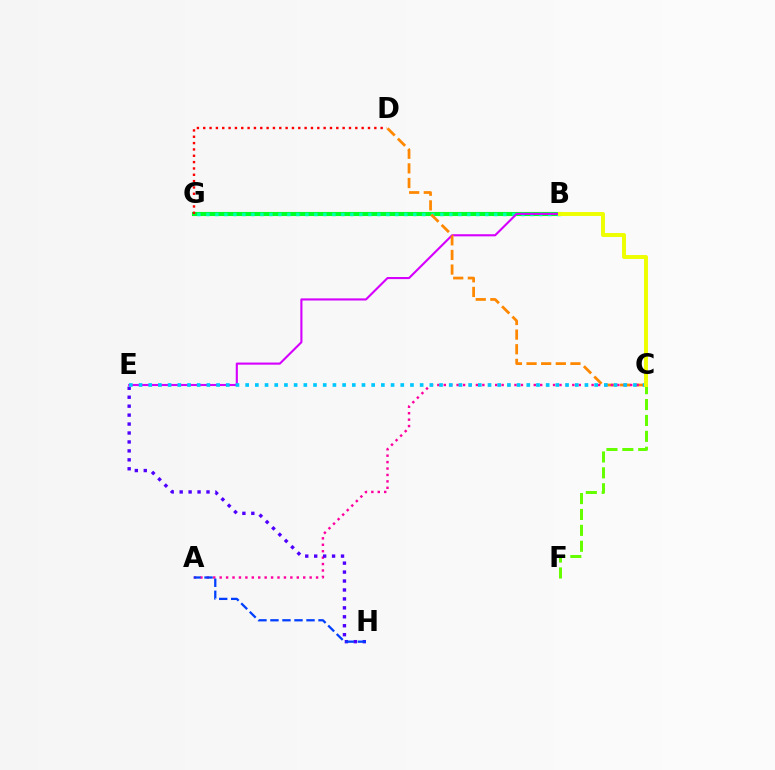{('B', 'G'): [{'color': '#00ff27', 'line_style': 'solid', 'thickness': 2.95}, {'color': '#00ffaf', 'line_style': 'dotted', 'thickness': 2.44}], ('B', 'E'): [{'color': '#d600ff', 'line_style': 'solid', 'thickness': 1.52}], ('C', 'F'): [{'color': '#66ff00', 'line_style': 'dashed', 'thickness': 2.16}], ('C', 'D'): [{'color': '#ff8800', 'line_style': 'dashed', 'thickness': 1.99}], ('A', 'C'): [{'color': '#ff00a0', 'line_style': 'dotted', 'thickness': 1.75}], ('D', 'G'): [{'color': '#ff0000', 'line_style': 'dotted', 'thickness': 1.72}], ('E', 'H'): [{'color': '#4f00ff', 'line_style': 'dotted', 'thickness': 2.43}], ('C', 'E'): [{'color': '#00c7ff', 'line_style': 'dotted', 'thickness': 2.63}], ('B', 'C'): [{'color': '#eeff00', 'line_style': 'solid', 'thickness': 2.84}], ('A', 'H'): [{'color': '#003fff', 'line_style': 'dashed', 'thickness': 1.63}]}